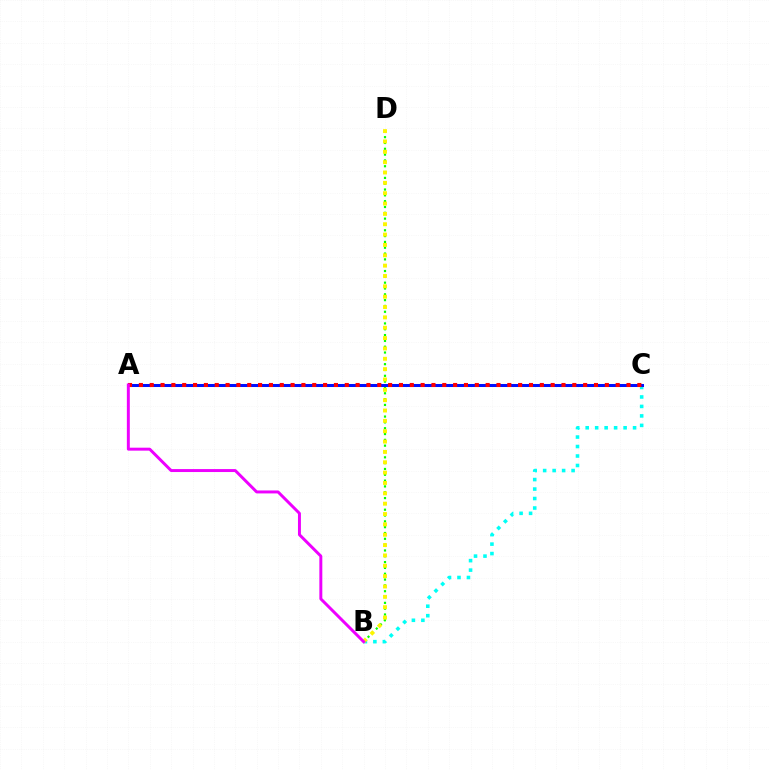{('B', 'C'): [{'color': '#00fff6', 'line_style': 'dotted', 'thickness': 2.58}], ('B', 'D'): [{'color': '#08ff00', 'line_style': 'dotted', 'thickness': 1.58}, {'color': '#fcf500', 'line_style': 'dotted', 'thickness': 2.81}], ('A', 'C'): [{'color': '#0010ff', 'line_style': 'solid', 'thickness': 2.18}, {'color': '#ff0000', 'line_style': 'dotted', 'thickness': 2.94}], ('A', 'B'): [{'color': '#ee00ff', 'line_style': 'solid', 'thickness': 2.13}]}